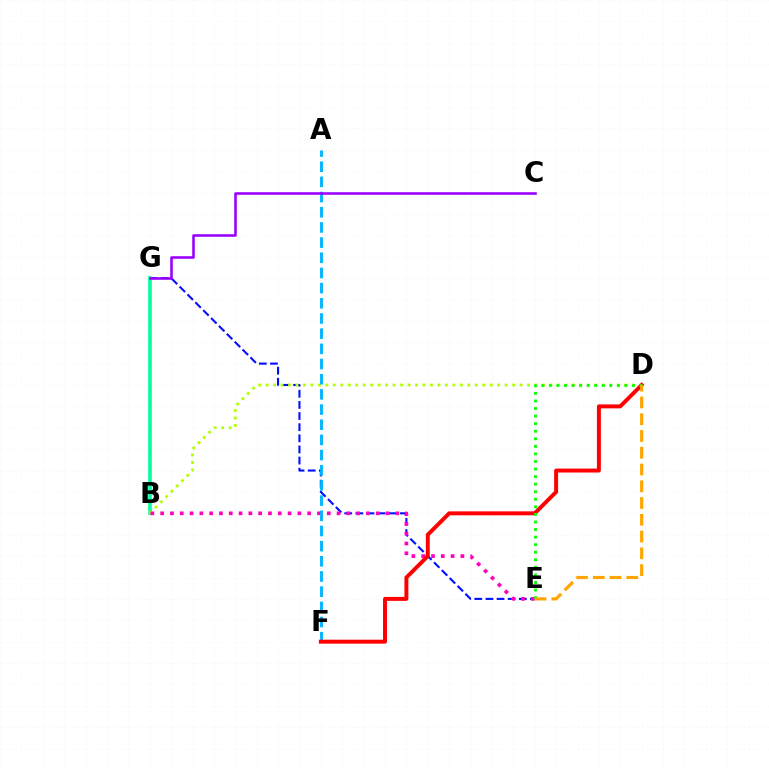{('E', 'G'): [{'color': '#0010ff', 'line_style': 'dashed', 'thickness': 1.51}], ('B', 'G'): [{'color': '#00ff9d', 'line_style': 'solid', 'thickness': 2.6}], ('B', 'D'): [{'color': '#b3ff00', 'line_style': 'dotted', 'thickness': 2.03}], ('B', 'E'): [{'color': '#ff00bd', 'line_style': 'dotted', 'thickness': 2.66}], ('A', 'F'): [{'color': '#00b5ff', 'line_style': 'dashed', 'thickness': 2.06}], ('C', 'G'): [{'color': '#9b00ff', 'line_style': 'solid', 'thickness': 1.84}], ('D', 'F'): [{'color': '#ff0000', 'line_style': 'solid', 'thickness': 2.84}], ('D', 'E'): [{'color': '#08ff00', 'line_style': 'dotted', 'thickness': 2.06}, {'color': '#ffa500', 'line_style': 'dashed', 'thickness': 2.28}]}